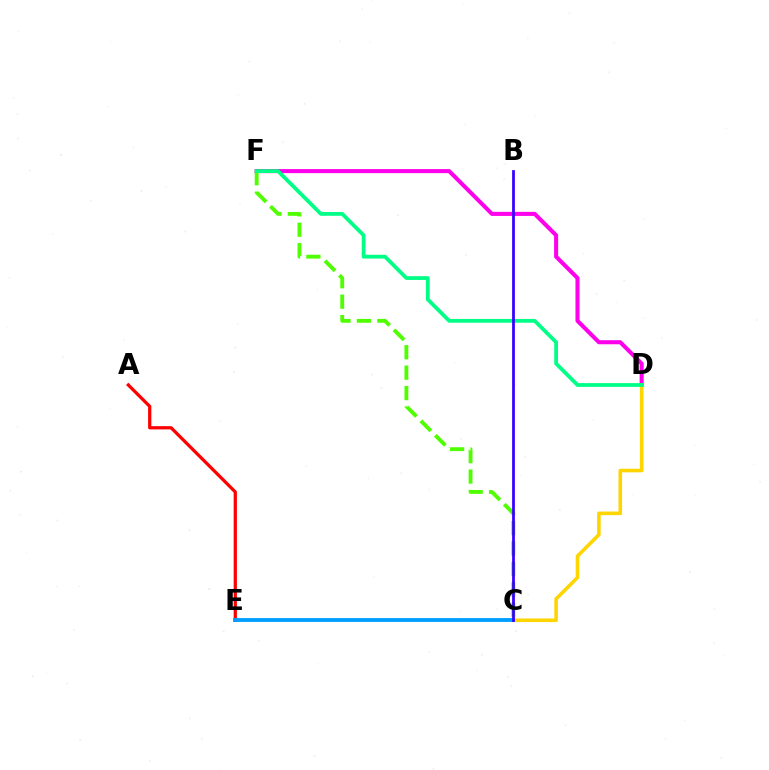{('D', 'F'): [{'color': '#ff00ed', 'line_style': 'solid', 'thickness': 2.92}, {'color': '#00ff86', 'line_style': 'solid', 'thickness': 2.72}], ('A', 'E'): [{'color': '#ff0000', 'line_style': 'solid', 'thickness': 2.33}], ('C', 'F'): [{'color': '#4fff00', 'line_style': 'dashed', 'thickness': 2.78}], ('C', 'D'): [{'color': '#ffd500', 'line_style': 'solid', 'thickness': 2.57}], ('C', 'E'): [{'color': '#009eff', 'line_style': 'solid', 'thickness': 2.77}], ('B', 'C'): [{'color': '#3700ff', 'line_style': 'solid', 'thickness': 1.99}]}